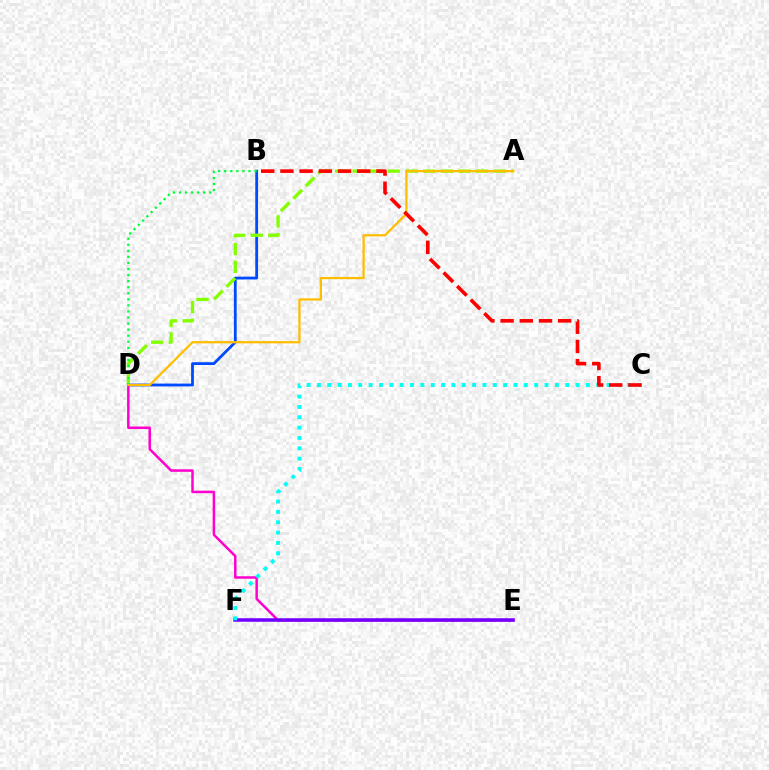{('B', 'D'): [{'color': '#004bff', 'line_style': 'solid', 'thickness': 2.03}, {'color': '#00ff39', 'line_style': 'dotted', 'thickness': 1.65}], ('A', 'D'): [{'color': '#84ff00', 'line_style': 'dashed', 'thickness': 2.4}, {'color': '#ffbd00', 'line_style': 'solid', 'thickness': 1.62}], ('D', 'E'): [{'color': '#ff00cf', 'line_style': 'solid', 'thickness': 1.8}], ('E', 'F'): [{'color': '#7200ff', 'line_style': 'solid', 'thickness': 2.55}], ('C', 'F'): [{'color': '#00fff6', 'line_style': 'dotted', 'thickness': 2.81}], ('B', 'C'): [{'color': '#ff0000', 'line_style': 'dashed', 'thickness': 2.61}]}